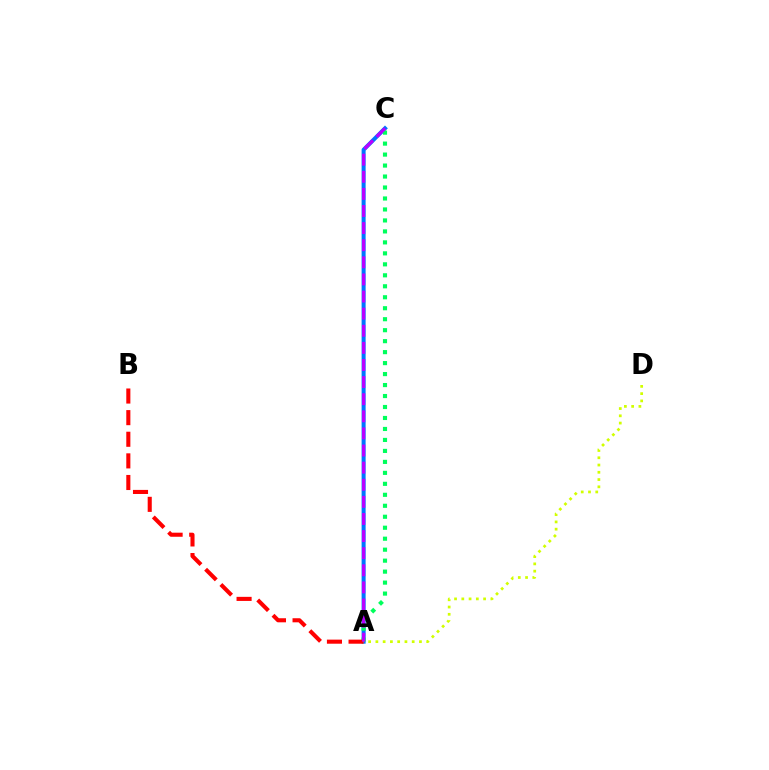{('A', 'C'): [{'color': '#0074ff', 'line_style': 'solid', 'thickness': 2.9}, {'color': '#00ff5c', 'line_style': 'dotted', 'thickness': 2.98}, {'color': '#b900ff', 'line_style': 'dashed', 'thickness': 2.32}], ('A', 'B'): [{'color': '#ff0000', 'line_style': 'dashed', 'thickness': 2.94}], ('A', 'D'): [{'color': '#d1ff00', 'line_style': 'dotted', 'thickness': 1.97}]}